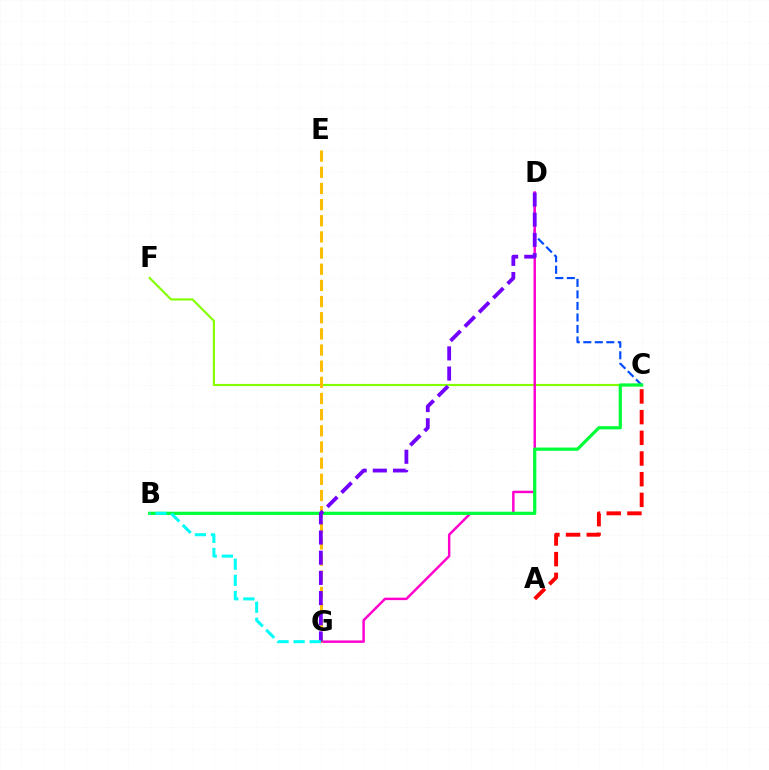{('C', 'D'): [{'color': '#004bff', 'line_style': 'dashed', 'thickness': 1.56}], ('A', 'C'): [{'color': '#ff0000', 'line_style': 'dashed', 'thickness': 2.81}], ('C', 'F'): [{'color': '#84ff00', 'line_style': 'solid', 'thickness': 1.55}], ('D', 'G'): [{'color': '#ff00cf', 'line_style': 'solid', 'thickness': 1.77}, {'color': '#7200ff', 'line_style': 'dashed', 'thickness': 2.74}], ('B', 'C'): [{'color': '#00ff39', 'line_style': 'solid', 'thickness': 2.31}], ('E', 'G'): [{'color': '#ffbd00', 'line_style': 'dashed', 'thickness': 2.2}], ('B', 'G'): [{'color': '#00fff6', 'line_style': 'dashed', 'thickness': 2.19}]}